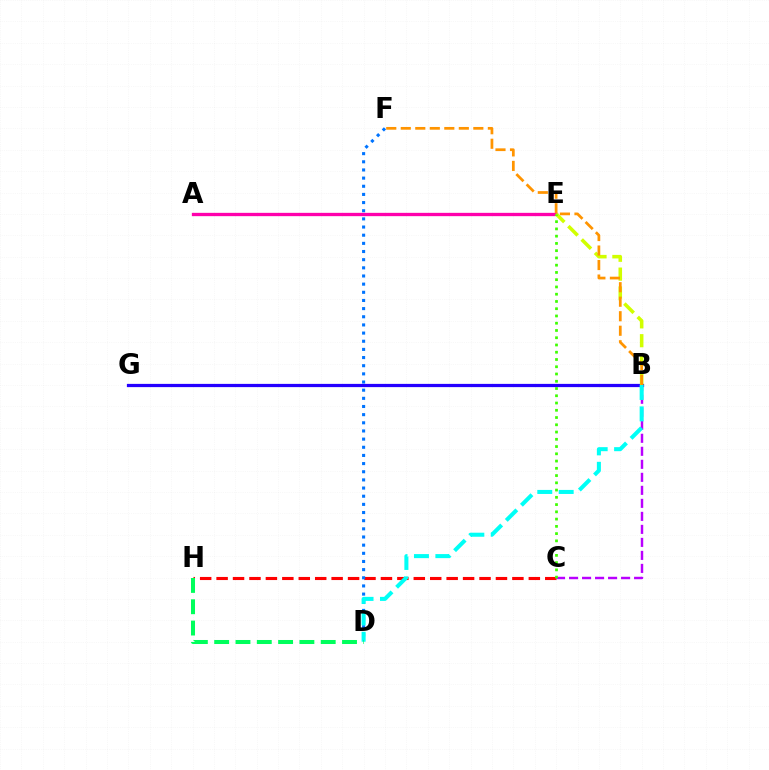{('A', 'E'): [{'color': '#ff00ac', 'line_style': 'solid', 'thickness': 2.39}], ('B', 'G'): [{'color': '#2500ff', 'line_style': 'solid', 'thickness': 2.33}], ('B', 'E'): [{'color': '#d1ff00', 'line_style': 'dashed', 'thickness': 2.56}], ('C', 'H'): [{'color': '#ff0000', 'line_style': 'dashed', 'thickness': 2.23}], ('B', 'C'): [{'color': '#b900ff', 'line_style': 'dashed', 'thickness': 1.77}], ('D', 'F'): [{'color': '#0074ff', 'line_style': 'dotted', 'thickness': 2.22}], ('B', 'F'): [{'color': '#ff9400', 'line_style': 'dashed', 'thickness': 1.97}], ('B', 'D'): [{'color': '#00fff6', 'line_style': 'dashed', 'thickness': 2.91}], ('C', 'E'): [{'color': '#3dff00', 'line_style': 'dotted', 'thickness': 1.97}], ('D', 'H'): [{'color': '#00ff5c', 'line_style': 'dashed', 'thickness': 2.89}]}